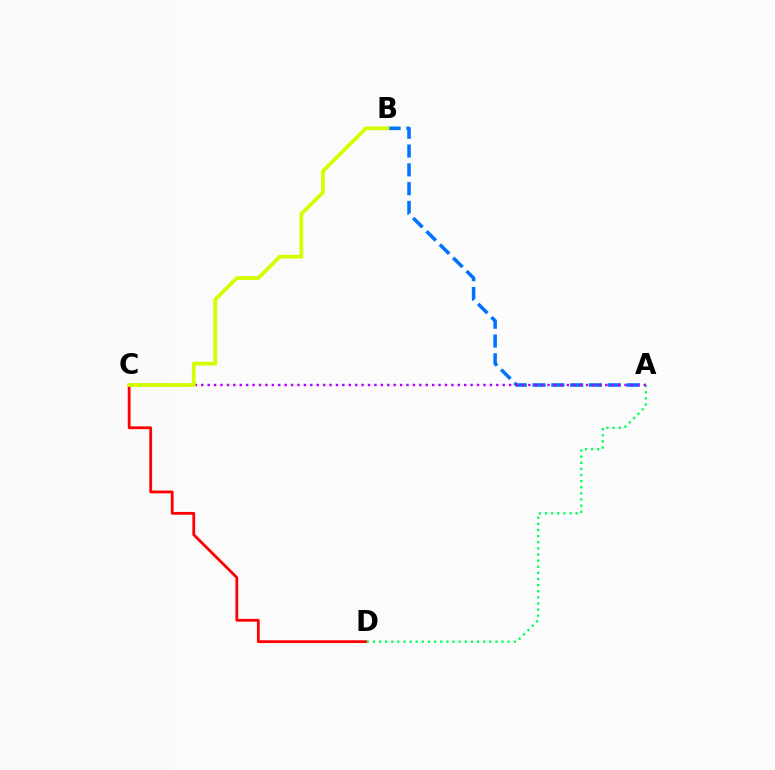{('C', 'D'): [{'color': '#ff0000', 'line_style': 'solid', 'thickness': 2.01}], ('A', 'B'): [{'color': '#0074ff', 'line_style': 'dashed', 'thickness': 2.56}], ('A', 'D'): [{'color': '#00ff5c', 'line_style': 'dotted', 'thickness': 1.66}], ('A', 'C'): [{'color': '#b900ff', 'line_style': 'dotted', 'thickness': 1.74}], ('B', 'C'): [{'color': '#d1ff00', 'line_style': 'solid', 'thickness': 2.7}]}